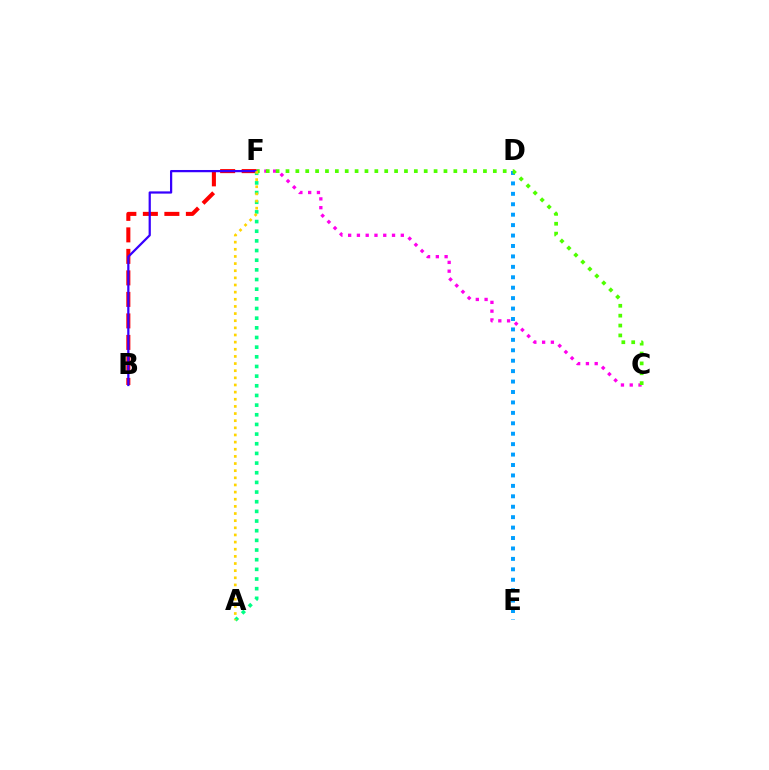{('B', 'F'): [{'color': '#ff0000', 'line_style': 'dashed', 'thickness': 2.92}, {'color': '#3700ff', 'line_style': 'solid', 'thickness': 1.61}], ('D', 'E'): [{'color': '#009eff', 'line_style': 'dotted', 'thickness': 2.83}], ('A', 'F'): [{'color': '#00ff86', 'line_style': 'dotted', 'thickness': 2.62}, {'color': '#ffd500', 'line_style': 'dotted', 'thickness': 1.94}], ('C', 'F'): [{'color': '#ff00ed', 'line_style': 'dotted', 'thickness': 2.38}, {'color': '#4fff00', 'line_style': 'dotted', 'thickness': 2.68}]}